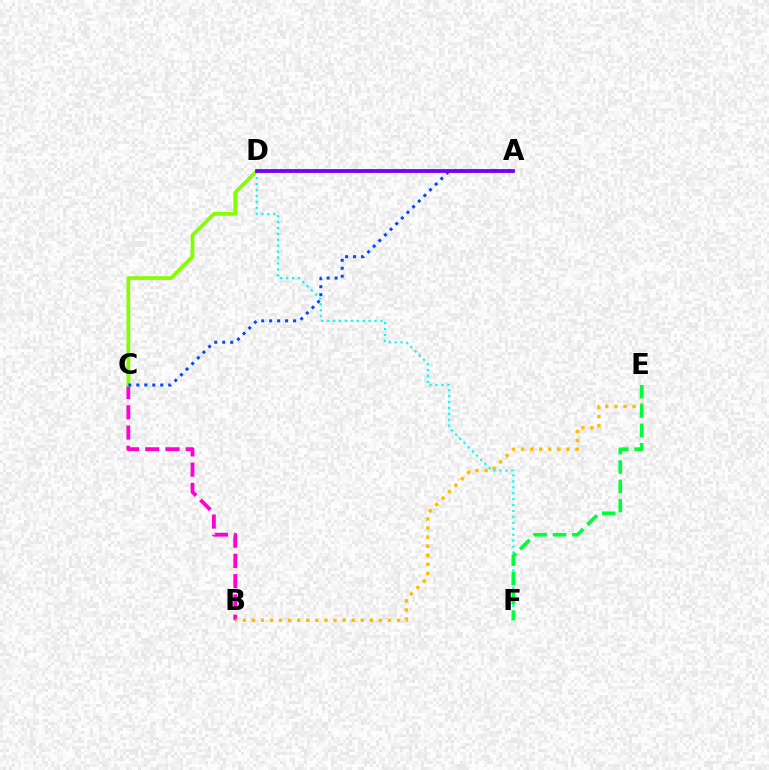{('A', 'D'): [{'color': '#ff0000', 'line_style': 'solid', 'thickness': 1.62}, {'color': '#7200ff', 'line_style': 'solid', 'thickness': 2.73}], ('B', 'C'): [{'color': '#ff00cf', 'line_style': 'dashed', 'thickness': 2.75}], ('B', 'E'): [{'color': '#ffbd00', 'line_style': 'dotted', 'thickness': 2.47}], ('D', 'F'): [{'color': '#00fff6', 'line_style': 'dotted', 'thickness': 1.61}], ('C', 'D'): [{'color': '#84ff00', 'line_style': 'solid', 'thickness': 2.68}], ('A', 'C'): [{'color': '#004bff', 'line_style': 'dotted', 'thickness': 2.17}], ('E', 'F'): [{'color': '#00ff39', 'line_style': 'dashed', 'thickness': 2.63}]}